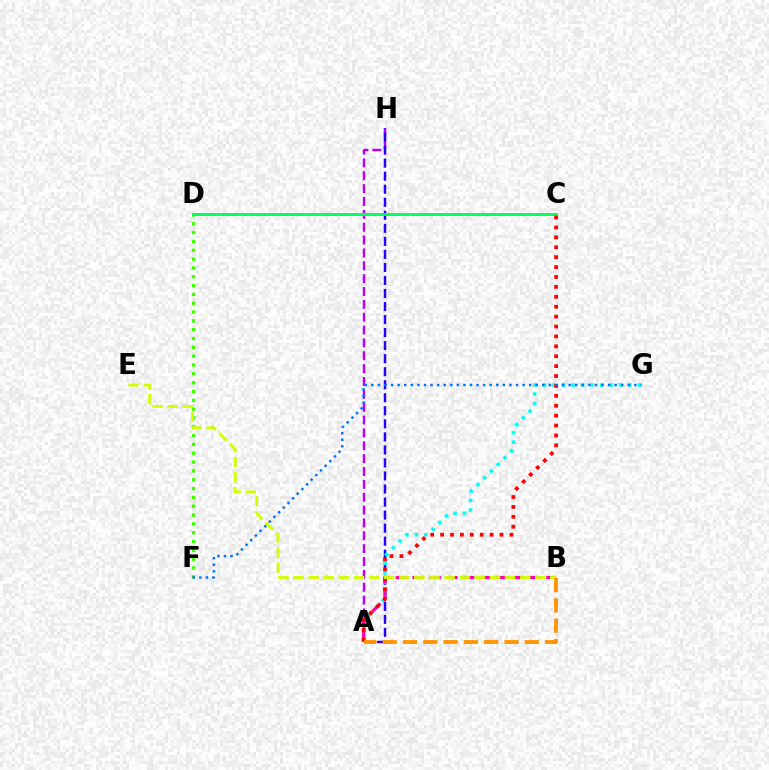{('A', 'H'): [{'color': '#b900ff', 'line_style': 'dashed', 'thickness': 1.75}, {'color': '#2500ff', 'line_style': 'dashed', 'thickness': 1.77}], ('A', 'G'): [{'color': '#00fff6', 'line_style': 'dotted', 'thickness': 2.58}], ('D', 'F'): [{'color': '#3dff00', 'line_style': 'dotted', 'thickness': 2.4}], ('A', 'B'): [{'color': '#ff00ac', 'line_style': 'dashed', 'thickness': 2.27}, {'color': '#ff9400', 'line_style': 'dashed', 'thickness': 2.76}], ('C', 'D'): [{'color': '#00ff5c', 'line_style': 'solid', 'thickness': 2.11}], ('A', 'C'): [{'color': '#ff0000', 'line_style': 'dotted', 'thickness': 2.69}], ('F', 'G'): [{'color': '#0074ff', 'line_style': 'dotted', 'thickness': 1.79}], ('B', 'E'): [{'color': '#d1ff00', 'line_style': 'dashed', 'thickness': 2.05}]}